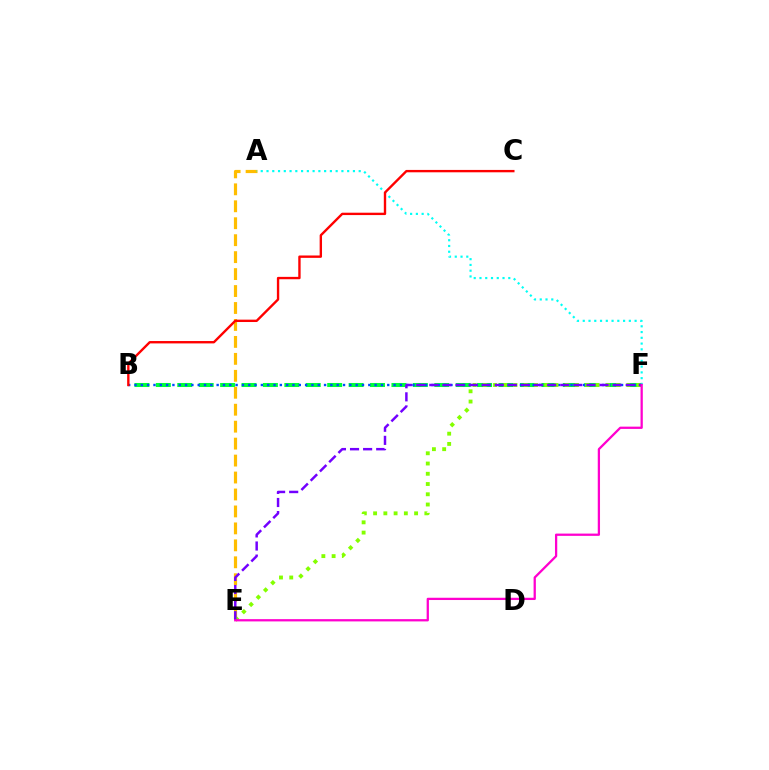{('B', 'F'): [{'color': '#00ff39', 'line_style': 'dashed', 'thickness': 2.91}, {'color': '#004bff', 'line_style': 'dotted', 'thickness': 1.72}], ('A', 'E'): [{'color': '#ffbd00', 'line_style': 'dashed', 'thickness': 2.3}], ('A', 'F'): [{'color': '#00fff6', 'line_style': 'dotted', 'thickness': 1.57}], ('E', 'F'): [{'color': '#84ff00', 'line_style': 'dotted', 'thickness': 2.78}, {'color': '#7200ff', 'line_style': 'dashed', 'thickness': 1.78}, {'color': '#ff00cf', 'line_style': 'solid', 'thickness': 1.64}], ('B', 'C'): [{'color': '#ff0000', 'line_style': 'solid', 'thickness': 1.71}]}